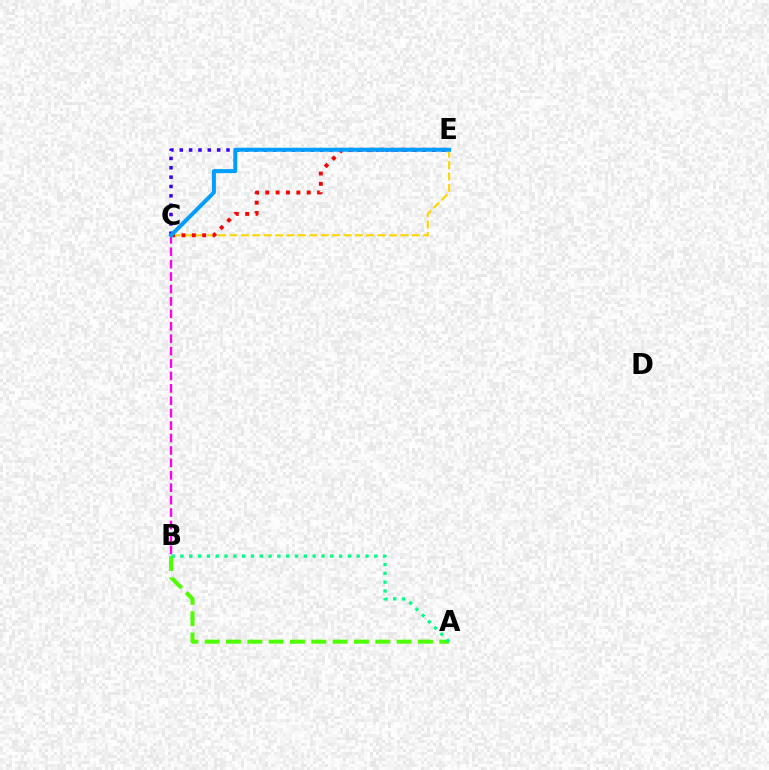{('A', 'B'): [{'color': '#4fff00', 'line_style': 'dashed', 'thickness': 2.9}, {'color': '#00ff86', 'line_style': 'dotted', 'thickness': 2.39}], ('C', 'E'): [{'color': '#ffd500', 'line_style': 'dashed', 'thickness': 1.55}, {'color': '#3700ff', 'line_style': 'dotted', 'thickness': 2.54}, {'color': '#ff0000', 'line_style': 'dotted', 'thickness': 2.82}, {'color': '#009eff', 'line_style': 'solid', 'thickness': 2.87}], ('B', 'C'): [{'color': '#ff00ed', 'line_style': 'dashed', 'thickness': 1.69}]}